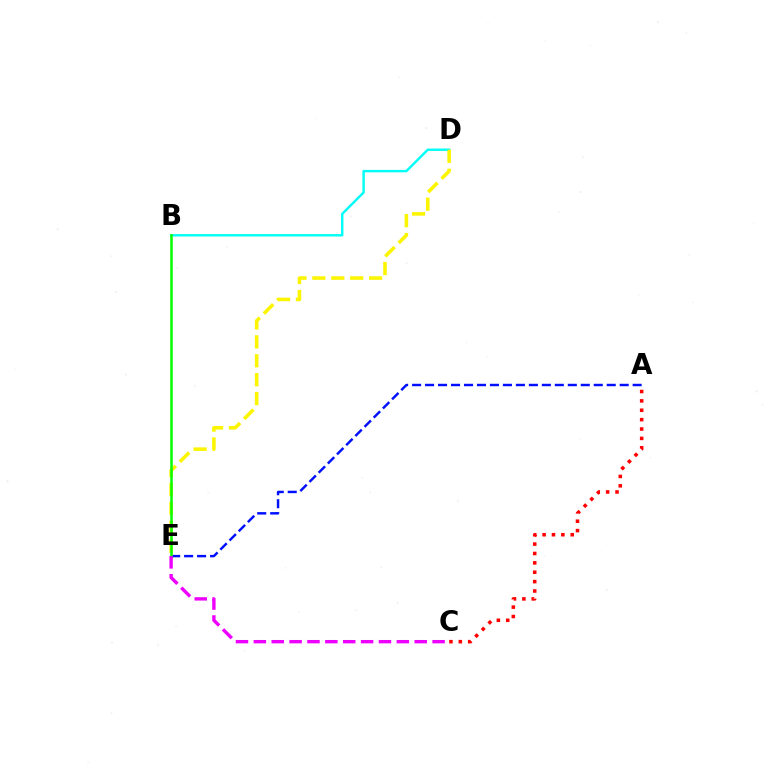{('B', 'D'): [{'color': '#00fff6', 'line_style': 'solid', 'thickness': 1.73}], ('A', 'E'): [{'color': '#0010ff', 'line_style': 'dashed', 'thickness': 1.76}], ('D', 'E'): [{'color': '#fcf500', 'line_style': 'dashed', 'thickness': 2.57}], ('A', 'C'): [{'color': '#ff0000', 'line_style': 'dotted', 'thickness': 2.55}], ('B', 'E'): [{'color': '#08ff00', 'line_style': 'solid', 'thickness': 1.83}], ('C', 'E'): [{'color': '#ee00ff', 'line_style': 'dashed', 'thickness': 2.43}]}